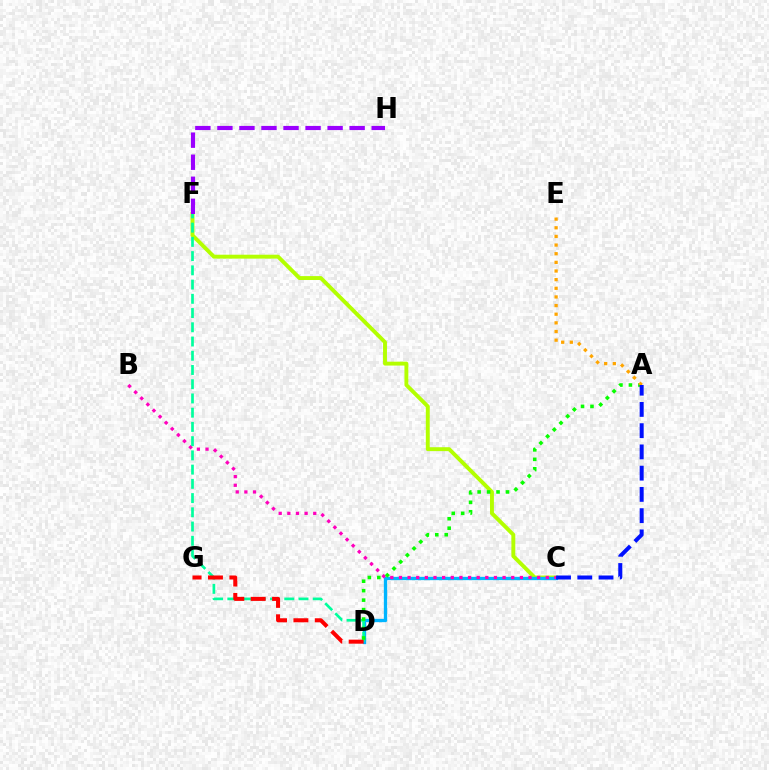{('C', 'F'): [{'color': '#b3ff00', 'line_style': 'solid', 'thickness': 2.81}], ('C', 'D'): [{'color': '#00b5ff', 'line_style': 'solid', 'thickness': 2.38}], ('B', 'C'): [{'color': '#ff00bd', 'line_style': 'dotted', 'thickness': 2.35}], ('D', 'F'): [{'color': '#00ff9d', 'line_style': 'dashed', 'thickness': 1.93}], ('D', 'G'): [{'color': '#ff0000', 'line_style': 'dashed', 'thickness': 2.9}], ('F', 'H'): [{'color': '#9b00ff', 'line_style': 'dashed', 'thickness': 2.99}], ('A', 'D'): [{'color': '#08ff00', 'line_style': 'dotted', 'thickness': 2.57}], ('A', 'E'): [{'color': '#ffa500', 'line_style': 'dotted', 'thickness': 2.35}], ('A', 'C'): [{'color': '#0010ff', 'line_style': 'dashed', 'thickness': 2.89}]}